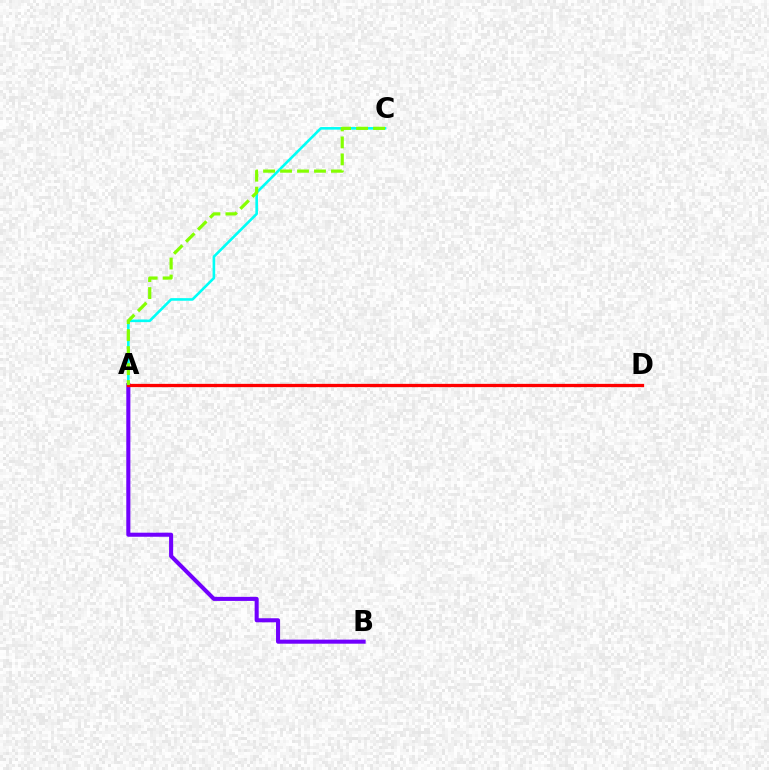{('A', 'B'): [{'color': '#7200ff', 'line_style': 'solid', 'thickness': 2.92}], ('A', 'C'): [{'color': '#00fff6', 'line_style': 'solid', 'thickness': 1.88}, {'color': '#84ff00', 'line_style': 'dashed', 'thickness': 2.31}], ('A', 'D'): [{'color': '#ff0000', 'line_style': 'solid', 'thickness': 2.36}]}